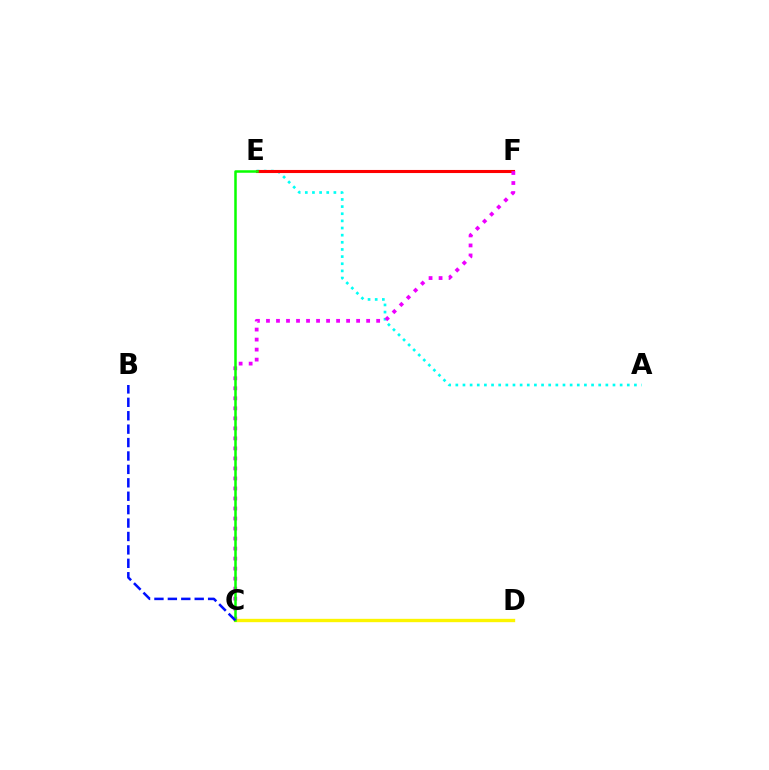{('A', 'E'): [{'color': '#00fff6', 'line_style': 'dotted', 'thickness': 1.94}], ('C', 'D'): [{'color': '#fcf500', 'line_style': 'solid', 'thickness': 2.42}], ('E', 'F'): [{'color': '#ff0000', 'line_style': 'solid', 'thickness': 2.22}], ('C', 'F'): [{'color': '#ee00ff', 'line_style': 'dotted', 'thickness': 2.72}], ('C', 'E'): [{'color': '#08ff00', 'line_style': 'solid', 'thickness': 1.81}], ('B', 'C'): [{'color': '#0010ff', 'line_style': 'dashed', 'thickness': 1.82}]}